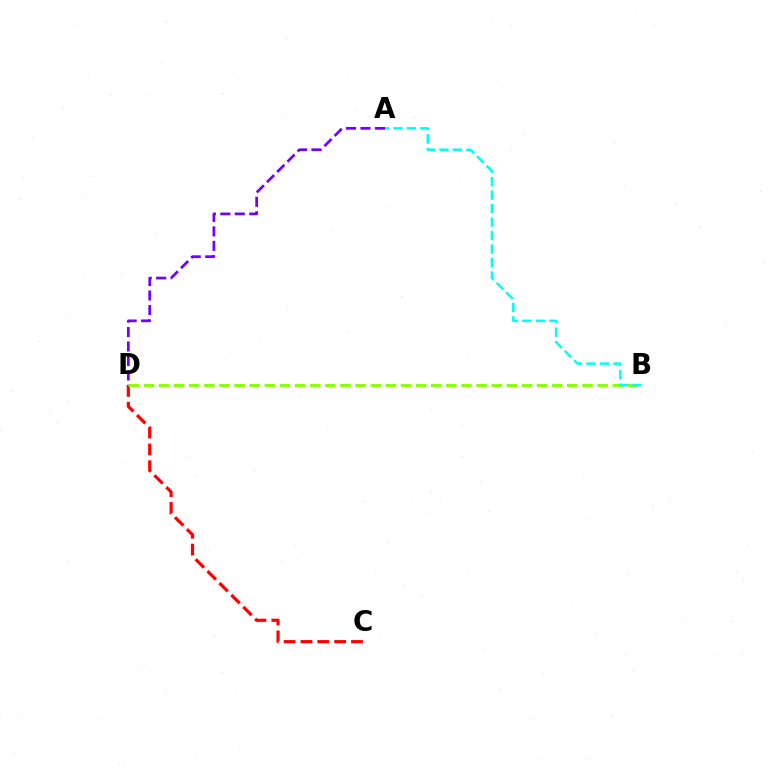{('C', 'D'): [{'color': '#ff0000', 'line_style': 'dashed', 'thickness': 2.29}], ('B', 'D'): [{'color': '#84ff00', 'line_style': 'dashed', 'thickness': 2.05}], ('A', 'D'): [{'color': '#7200ff', 'line_style': 'dashed', 'thickness': 1.97}], ('A', 'B'): [{'color': '#00fff6', 'line_style': 'dashed', 'thickness': 1.83}]}